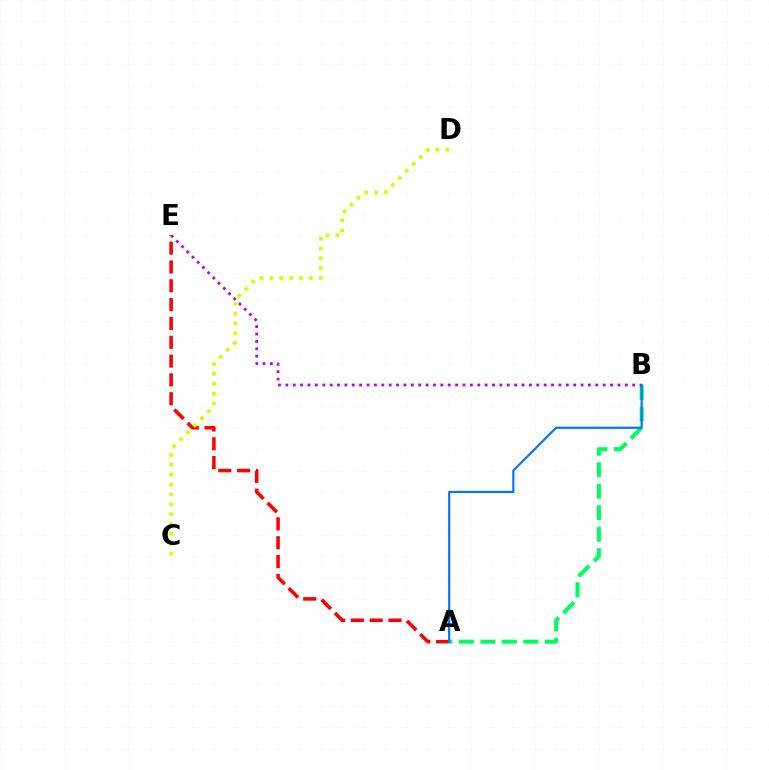{('A', 'B'): [{'color': '#00ff5c', 'line_style': 'dashed', 'thickness': 2.92}, {'color': '#0074ff', 'line_style': 'solid', 'thickness': 1.55}], ('B', 'E'): [{'color': '#b900ff', 'line_style': 'dotted', 'thickness': 2.0}], ('A', 'E'): [{'color': '#ff0000', 'line_style': 'dashed', 'thickness': 2.56}], ('C', 'D'): [{'color': '#d1ff00', 'line_style': 'dotted', 'thickness': 2.68}]}